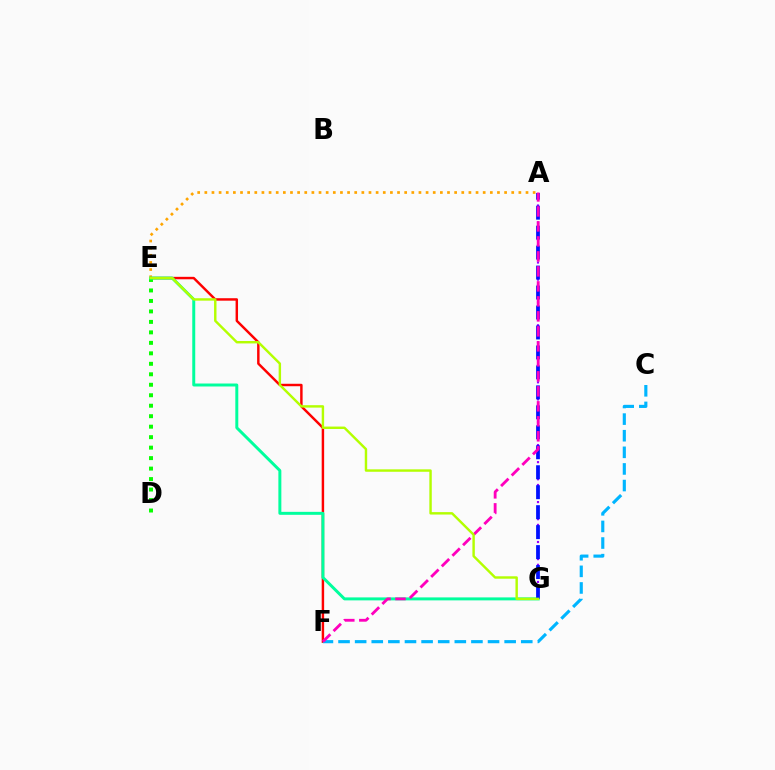{('E', 'F'): [{'color': '#ff0000', 'line_style': 'solid', 'thickness': 1.77}], ('A', 'G'): [{'color': '#9b00ff', 'line_style': 'dotted', 'thickness': 1.55}, {'color': '#0010ff', 'line_style': 'dashed', 'thickness': 2.71}], ('D', 'E'): [{'color': '#08ff00', 'line_style': 'dotted', 'thickness': 2.85}], ('C', 'F'): [{'color': '#00b5ff', 'line_style': 'dashed', 'thickness': 2.26}], ('A', 'E'): [{'color': '#ffa500', 'line_style': 'dotted', 'thickness': 1.94}], ('E', 'G'): [{'color': '#00ff9d', 'line_style': 'solid', 'thickness': 2.14}, {'color': '#b3ff00', 'line_style': 'solid', 'thickness': 1.74}], ('A', 'F'): [{'color': '#ff00bd', 'line_style': 'dashed', 'thickness': 2.04}]}